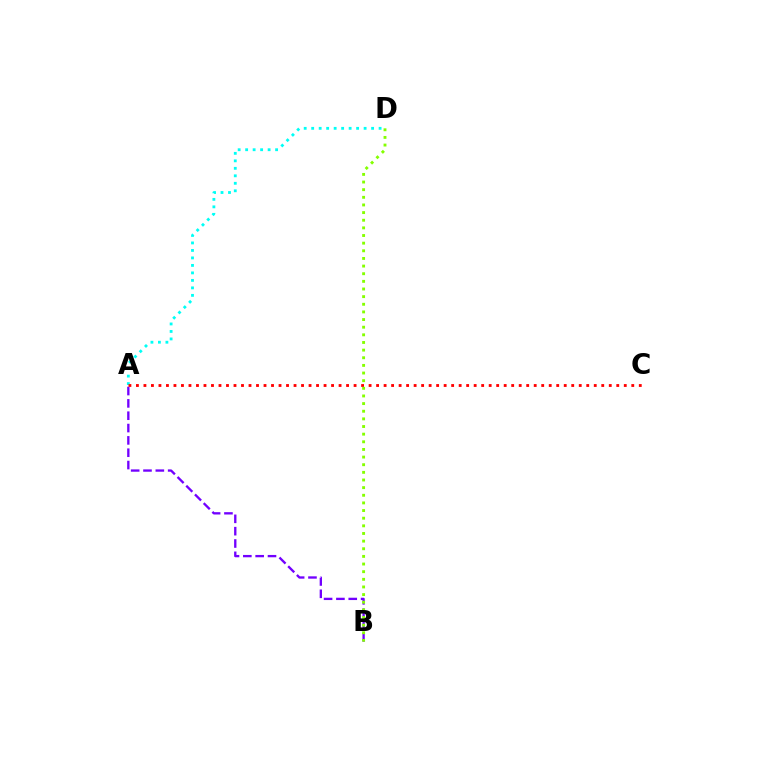{('A', 'D'): [{'color': '#00fff6', 'line_style': 'dotted', 'thickness': 2.04}], ('A', 'B'): [{'color': '#7200ff', 'line_style': 'dashed', 'thickness': 1.68}], ('A', 'C'): [{'color': '#ff0000', 'line_style': 'dotted', 'thickness': 2.04}], ('B', 'D'): [{'color': '#84ff00', 'line_style': 'dotted', 'thickness': 2.08}]}